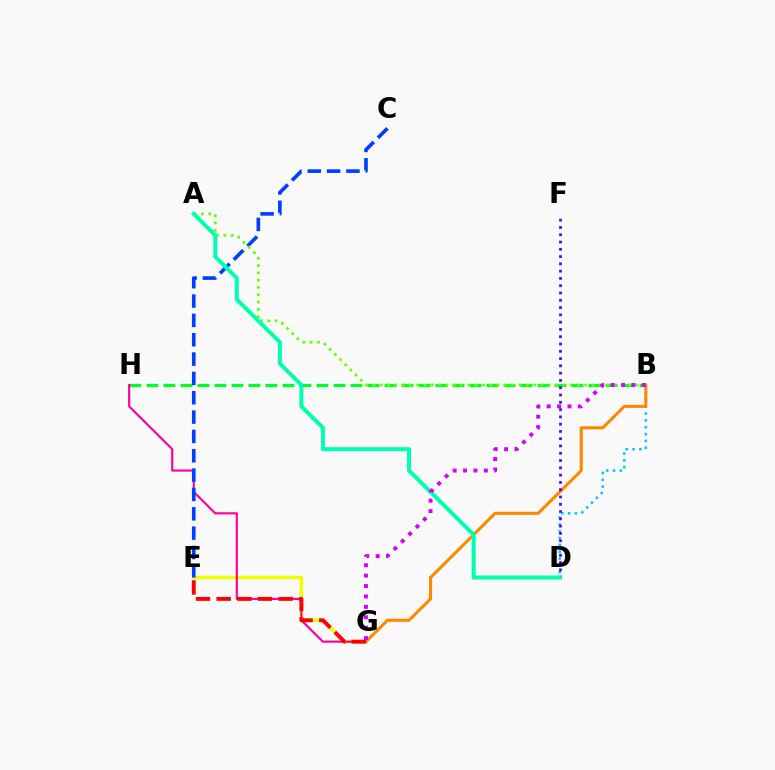{('E', 'G'): [{'color': '#eeff00', 'line_style': 'solid', 'thickness': 2.55}, {'color': '#ff0000', 'line_style': 'dashed', 'thickness': 2.81}], ('B', 'H'): [{'color': '#00ff27', 'line_style': 'dashed', 'thickness': 2.31}], ('B', 'D'): [{'color': '#00c7ff', 'line_style': 'dotted', 'thickness': 1.86}], ('G', 'H'): [{'color': '#ff00a0', 'line_style': 'solid', 'thickness': 1.56}], ('B', 'G'): [{'color': '#ff8800', 'line_style': 'solid', 'thickness': 2.21}, {'color': '#d600ff', 'line_style': 'dotted', 'thickness': 2.83}], ('D', 'F'): [{'color': '#4f00ff', 'line_style': 'dotted', 'thickness': 1.98}], ('C', 'E'): [{'color': '#003fff', 'line_style': 'dashed', 'thickness': 2.63}], ('A', 'B'): [{'color': '#66ff00', 'line_style': 'dotted', 'thickness': 1.99}], ('A', 'D'): [{'color': '#00ffaf', 'line_style': 'solid', 'thickness': 2.89}]}